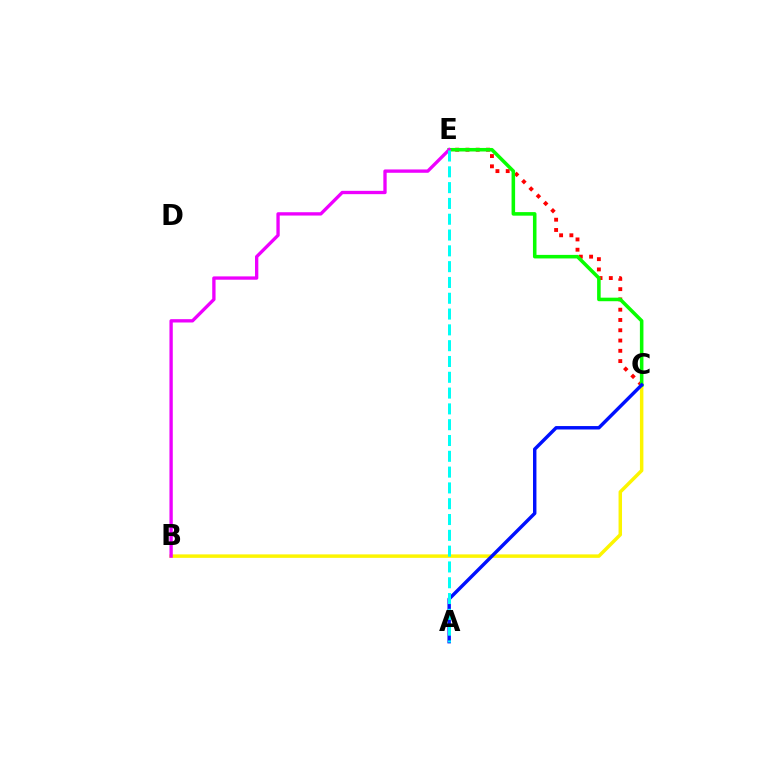{('C', 'E'): [{'color': '#ff0000', 'line_style': 'dotted', 'thickness': 2.79}, {'color': '#08ff00', 'line_style': 'solid', 'thickness': 2.55}], ('B', 'C'): [{'color': '#fcf500', 'line_style': 'solid', 'thickness': 2.49}], ('A', 'C'): [{'color': '#0010ff', 'line_style': 'solid', 'thickness': 2.47}], ('B', 'E'): [{'color': '#ee00ff', 'line_style': 'solid', 'thickness': 2.39}], ('A', 'E'): [{'color': '#00fff6', 'line_style': 'dashed', 'thickness': 2.15}]}